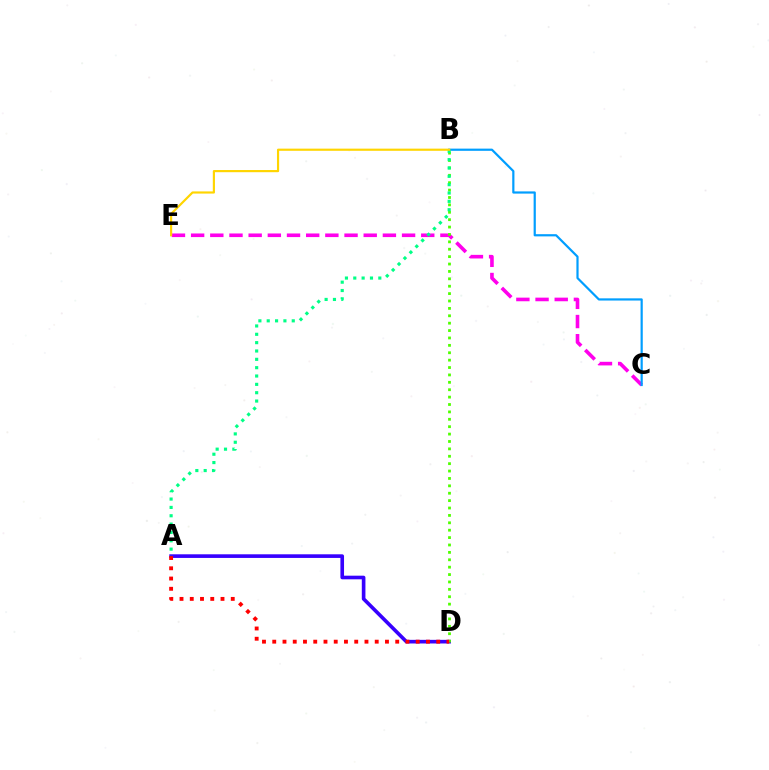{('A', 'D'): [{'color': '#3700ff', 'line_style': 'solid', 'thickness': 2.62}, {'color': '#ff0000', 'line_style': 'dotted', 'thickness': 2.78}], ('C', 'E'): [{'color': '#ff00ed', 'line_style': 'dashed', 'thickness': 2.61}], ('B', 'C'): [{'color': '#009eff', 'line_style': 'solid', 'thickness': 1.58}], ('B', 'D'): [{'color': '#4fff00', 'line_style': 'dotted', 'thickness': 2.01}], ('A', 'B'): [{'color': '#00ff86', 'line_style': 'dotted', 'thickness': 2.27}], ('B', 'E'): [{'color': '#ffd500', 'line_style': 'solid', 'thickness': 1.56}]}